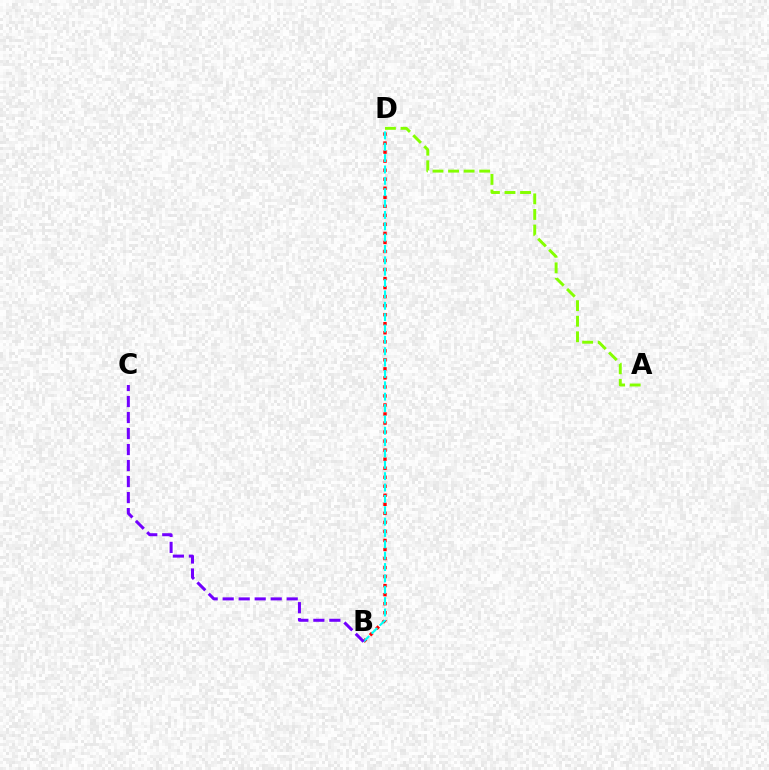{('B', 'D'): [{'color': '#ff0000', 'line_style': 'dotted', 'thickness': 2.45}, {'color': '#00fff6', 'line_style': 'dashed', 'thickness': 1.54}], ('B', 'C'): [{'color': '#7200ff', 'line_style': 'dashed', 'thickness': 2.17}], ('A', 'D'): [{'color': '#84ff00', 'line_style': 'dashed', 'thickness': 2.11}]}